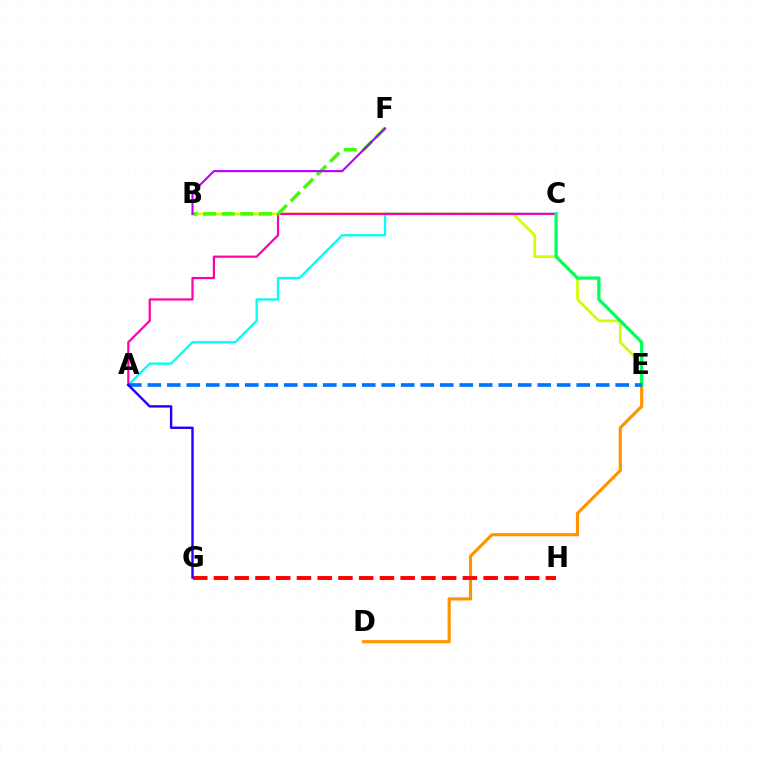{('D', 'E'): [{'color': '#ff9400', 'line_style': 'solid', 'thickness': 2.27}], ('B', 'E'): [{'color': '#d1ff00', 'line_style': 'solid', 'thickness': 1.96}], ('A', 'C'): [{'color': '#00fff6', 'line_style': 'solid', 'thickness': 1.66}, {'color': '#ff00ac', 'line_style': 'solid', 'thickness': 1.59}], ('B', 'F'): [{'color': '#3dff00', 'line_style': 'dashed', 'thickness': 2.52}, {'color': '#b900ff', 'line_style': 'solid', 'thickness': 1.53}], ('C', 'E'): [{'color': '#00ff5c', 'line_style': 'solid', 'thickness': 2.34}], ('A', 'E'): [{'color': '#0074ff', 'line_style': 'dashed', 'thickness': 2.65}], ('G', 'H'): [{'color': '#ff0000', 'line_style': 'dashed', 'thickness': 2.82}], ('A', 'G'): [{'color': '#2500ff', 'line_style': 'solid', 'thickness': 1.73}]}